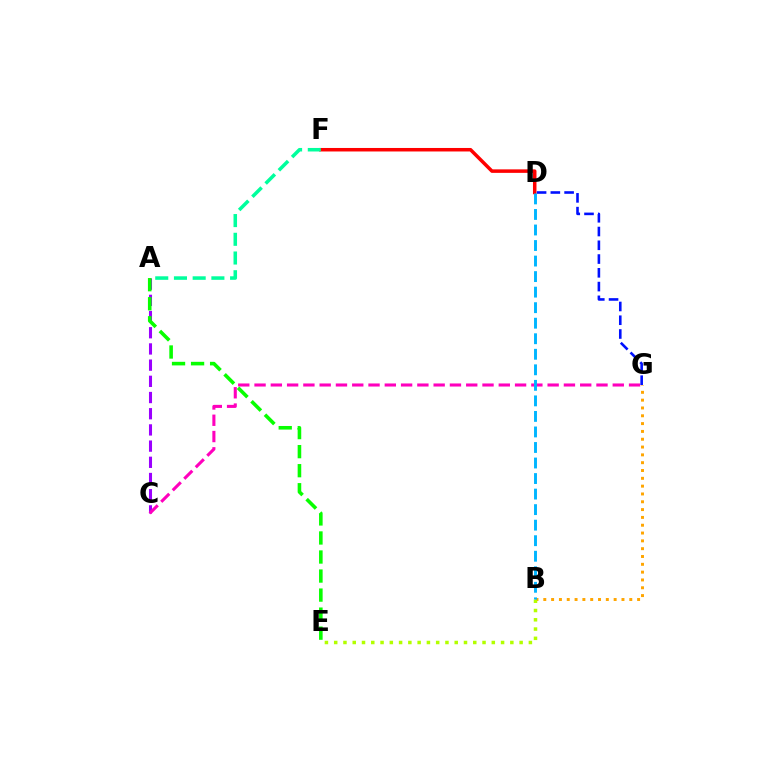{('B', 'G'): [{'color': '#ffa500', 'line_style': 'dotted', 'thickness': 2.12}], ('B', 'E'): [{'color': '#b3ff00', 'line_style': 'dotted', 'thickness': 2.52}], ('A', 'C'): [{'color': '#9b00ff', 'line_style': 'dashed', 'thickness': 2.2}], ('D', 'F'): [{'color': '#ff0000', 'line_style': 'solid', 'thickness': 2.52}], ('C', 'G'): [{'color': '#ff00bd', 'line_style': 'dashed', 'thickness': 2.21}], ('A', 'F'): [{'color': '#00ff9d', 'line_style': 'dashed', 'thickness': 2.54}], ('D', 'G'): [{'color': '#0010ff', 'line_style': 'dashed', 'thickness': 1.87}], ('B', 'D'): [{'color': '#00b5ff', 'line_style': 'dashed', 'thickness': 2.11}], ('A', 'E'): [{'color': '#08ff00', 'line_style': 'dashed', 'thickness': 2.59}]}